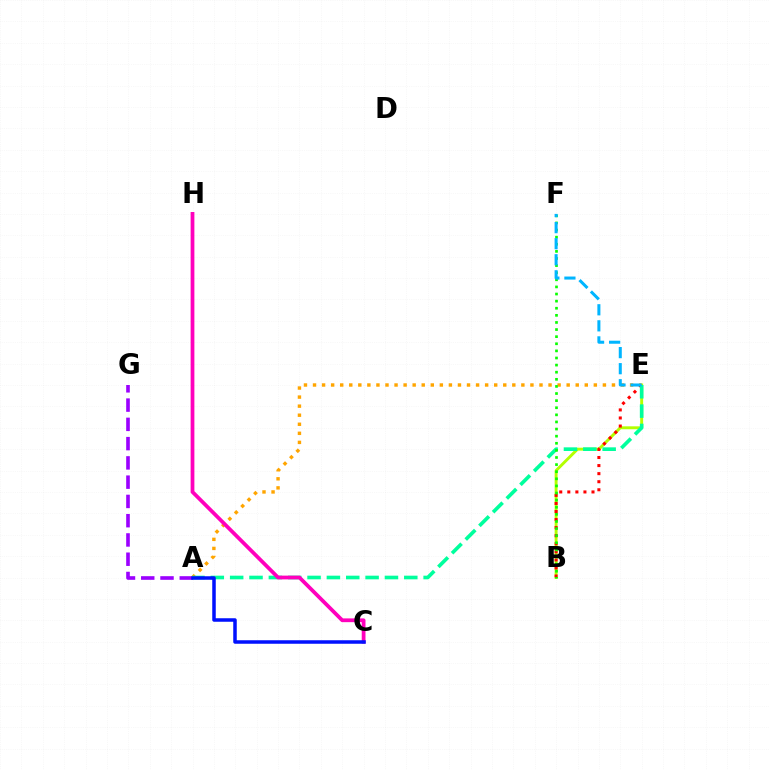{('A', 'G'): [{'color': '#9b00ff', 'line_style': 'dashed', 'thickness': 2.62}], ('A', 'E'): [{'color': '#ffa500', 'line_style': 'dotted', 'thickness': 2.46}, {'color': '#00ff9d', 'line_style': 'dashed', 'thickness': 2.63}], ('B', 'E'): [{'color': '#b3ff00', 'line_style': 'solid', 'thickness': 2.1}, {'color': '#ff0000', 'line_style': 'dotted', 'thickness': 2.19}], ('C', 'H'): [{'color': '#ff00bd', 'line_style': 'solid', 'thickness': 2.71}], ('B', 'F'): [{'color': '#08ff00', 'line_style': 'dotted', 'thickness': 1.93}], ('A', 'C'): [{'color': '#0010ff', 'line_style': 'solid', 'thickness': 2.53}], ('E', 'F'): [{'color': '#00b5ff', 'line_style': 'dashed', 'thickness': 2.18}]}